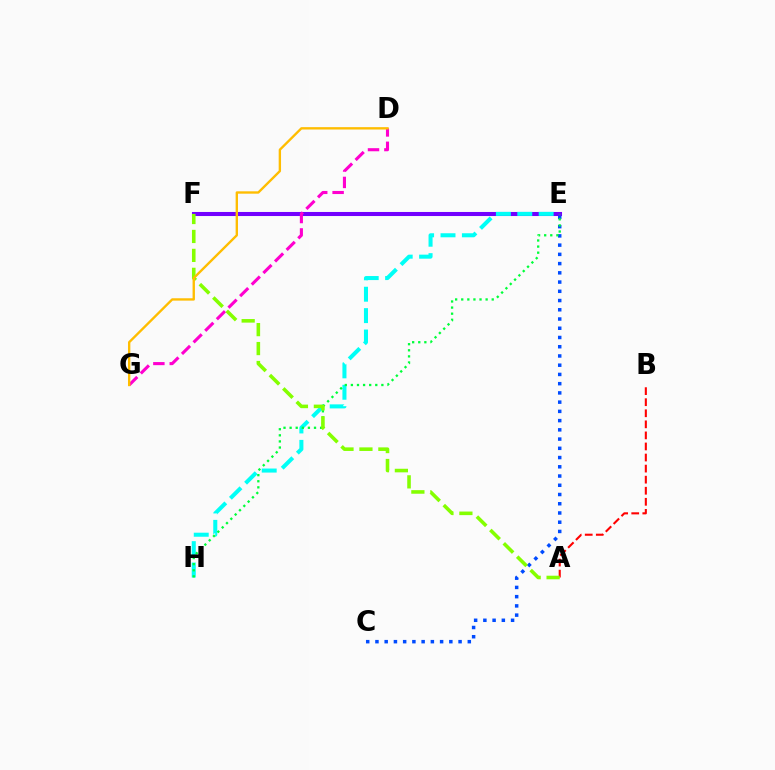{('A', 'B'): [{'color': '#ff0000', 'line_style': 'dashed', 'thickness': 1.5}], ('E', 'F'): [{'color': '#7200ff', 'line_style': 'solid', 'thickness': 2.92}], ('E', 'H'): [{'color': '#00fff6', 'line_style': 'dashed', 'thickness': 2.91}, {'color': '#00ff39', 'line_style': 'dotted', 'thickness': 1.66}], ('C', 'E'): [{'color': '#004bff', 'line_style': 'dotted', 'thickness': 2.51}], ('D', 'G'): [{'color': '#ff00cf', 'line_style': 'dashed', 'thickness': 2.23}, {'color': '#ffbd00', 'line_style': 'solid', 'thickness': 1.7}], ('A', 'F'): [{'color': '#84ff00', 'line_style': 'dashed', 'thickness': 2.57}]}